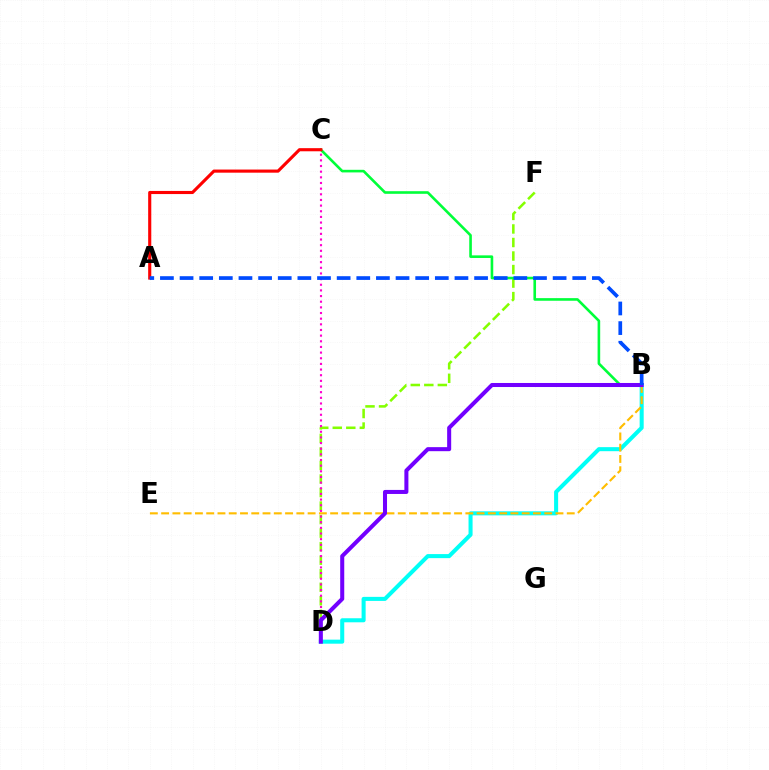{('B', 'D'): [{'color': '#00fff6', 'line_style': 'solid', 'thickness': 2.91}, {'color': '#7200ff', 'line_style': 'solid', 'thickness': 2.91}], ('D', 'F'): [{'color': '#84ff00', 'line_style': 'dashed', 'thickness': 1.84}], ('B', 'C'): [{'color': '#00ff39', 'line_style': 'solid', 'thickness': 1.88}], ('C', 'D'): [{'color': '#ff00cf', 'line_style': 'dotted', 'thickness': 1.54}], ('B', 'E'): [{'color': '#ffbd00', 'line_style': 'dashed', 'thickness': 1.53}], ('A', 'C'): [{'color': '#ff0000', 'line_style': 'solid', 'thickness': 2.25}], ('A', 'B'): [{'color': '#004bff', 'line_style': 'dashed', 'thickness': 2.67}]}